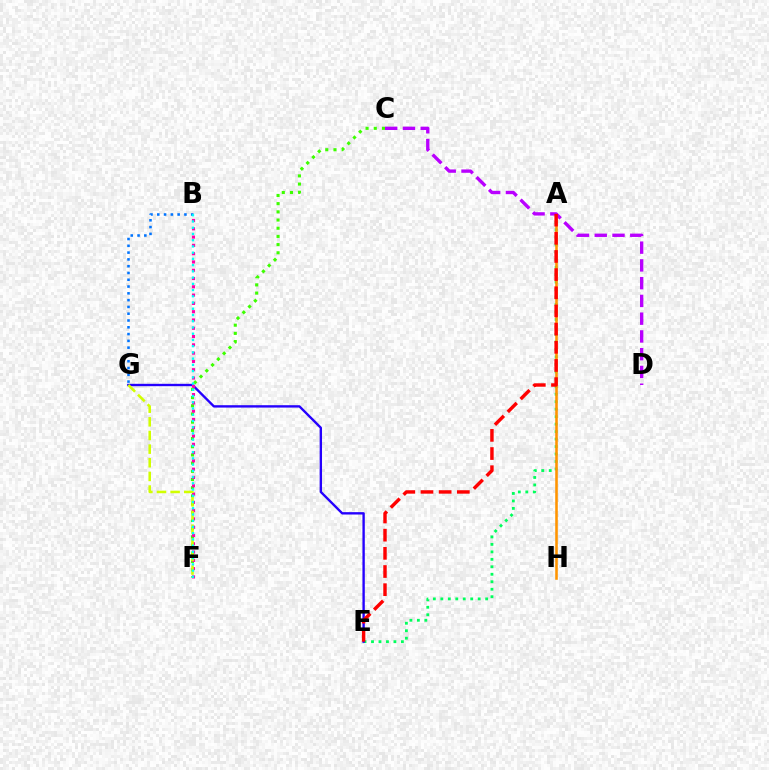{('A', 'E'): [{'color': '#00ff5c', 'line_style': 'dotted', 'thickness': 2.03}, {'color': '#ff0000', 'line_style': 'dashed', 'thickness': 2.47}], ('A', 'H'): [{'color': '#ff9400', 'line_style': 'solid', 'thickness': 1.85}], ('E', 'G'): [{'color': '#2500ff', 'line_style': 'solid', 'thickness': 1.71}], ('B', 'G'): [{'color': '#0074ff', 'line_style': 'dotted', 'thickness': 1.84}], ('C', 'D'): [{'color': '#b900ff', 'line_style': 'dashed', 'thickness': 2.41}], ('C', 'F'): [{'color': '#3dff00', 'line_style': 'dotted', 'thickness': 2.23}], ('B', 'F'): [{'color': '#ff00ac', 'line_style': 'dotted', 'thickness': 2.25}, {'color': '#00fff6', 'line_style': 'dotted', 'thickness': 1.69}], ('F', 'G'): [{'color': '#d1ff00', 'line_style': 'dashed', 'thickness': 1.85}]}